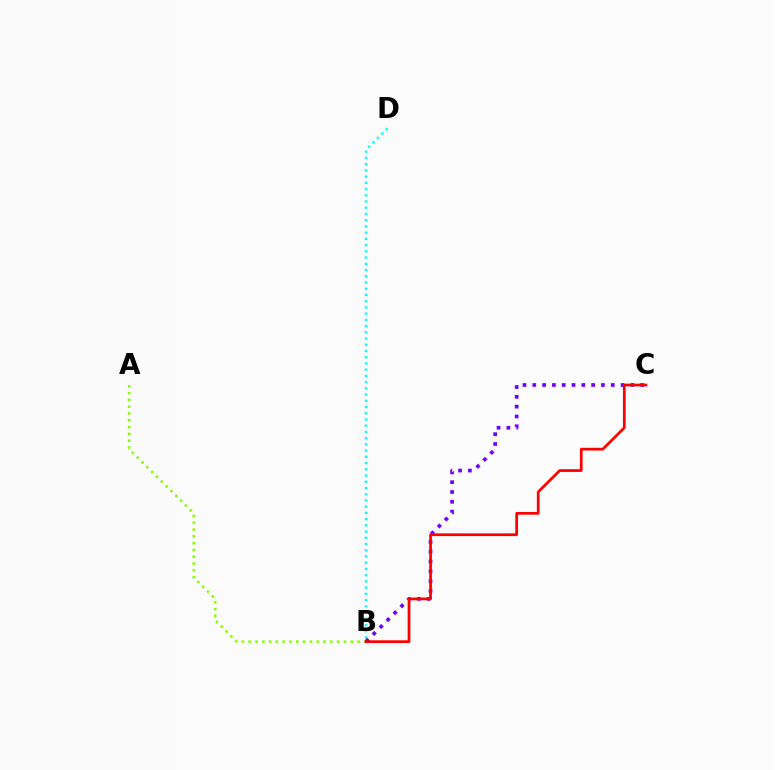{('B', 'D'): [{'color': '#00fff6', 'line_style': 'dotted', 'thickness': 1.69}], ('A', 'B'): [{'color': '#84ff00', 'line_style': 'dotted', 'thickness': 1.85}], ('B', 'C'): [{'color': '#7200ff', 'line_style': 'dotted', 'thickness': 2.67}, {'color': '#ff0000', 'line_style': 'solid', 'thickness': 1.96}]}